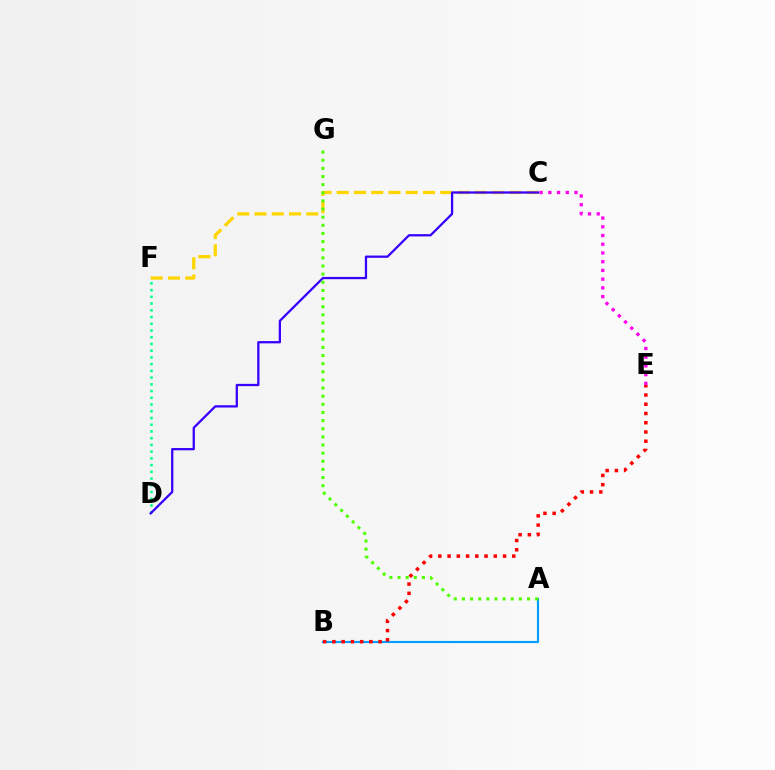{('C', 'F'): [{'color': '#ffd500', 'line_style': 'dashed', 'thickness': 2.35}], ('A', 'B'): [{'color': '#009eff', 'line_style': 'solid', 'thickness': 1.53}], ('B', 'E'): [{'color': '#ff0000', 'line_style': 'dotted', 'thickness': 2.51}], ('D', 'F'): [{'color': '#00ff86', 'line_style': 'dotted', 'thickness': 1.83}], ('C', 'D'): [{'color': '#3700ff', 'line_style': 'solid', 'thickness': 1.64}], ('C', 'E'): [{'color': '#ff00ed', 'line_style': 'dotted', 'thickness': 2.37}], ('A', 'G'): [{'color': '#4fff00', 'line_style': 'dotted', 'thickness': 2.21}]}